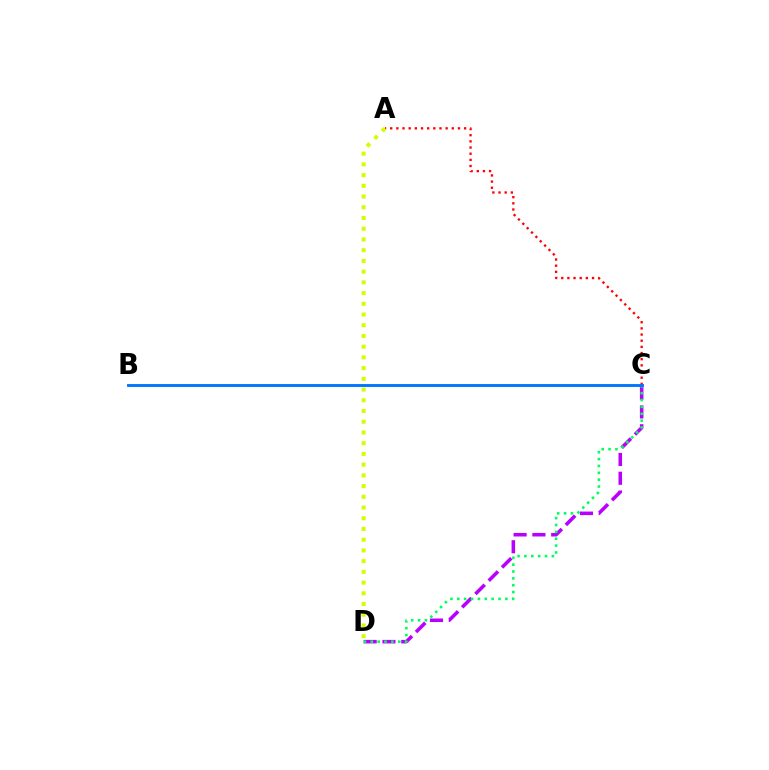{('C', 'D'): [{'color': '#b900ff', 'line_style': 'dashed', 'thickness': 2.55}, {'color': '#00ff5c', 'line_style': 'dotted', 'thickness': 1.87}], ('A', 'C'): [{'color': '#ff0000', 'line_style': 'dotted', 'thickness': 1.67}], ('B', 'C'): [{'color': '#0074ff', 'line_style': 'solid', 'thickness': 2.06}], ('A', 'D'): [{'color': '#d1ff00', 'line_style': 'dotted', 'thickness': 2.91}]}